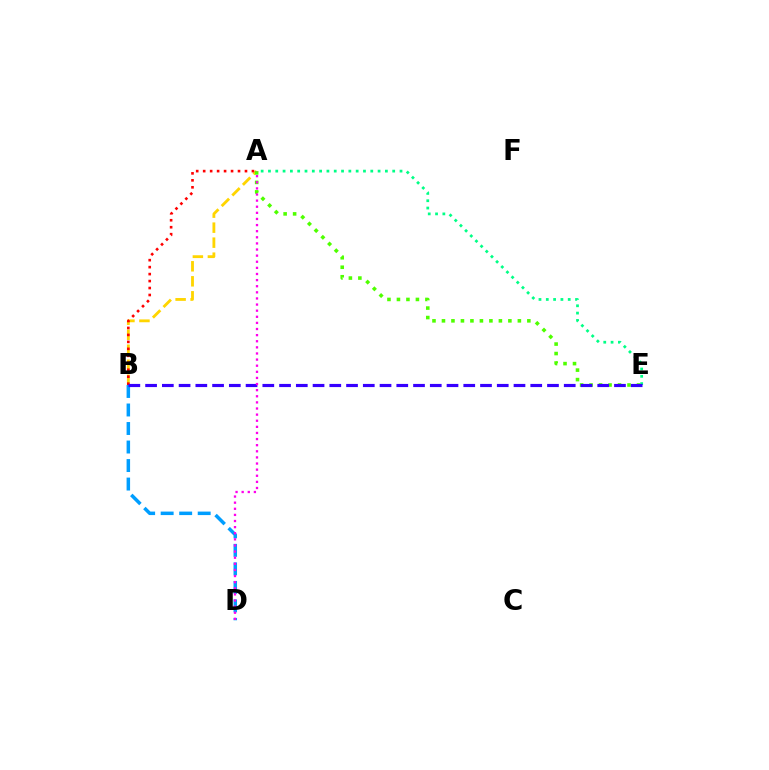{('A', 'E'): [{'color': '#00ff86', 'line_style': 'dotted', 'thickness': 1.99}, {'color': '#4fff00', 'line_style': 'dotted', 'thickness': 2.58}], ('A', 'B'): [{'color': '#ffd500', 'line_style': 'dashed', 'thickness': 2.04}, {'color': '#ff0000', 'line_style': 'dotted', 'thickness': 1.89}], ('B', 'D'): [{'color': '#009eff', 'line_style': 'dashed', 'thickness': 2.52}], ('B', 'E'): [{'color': '#3700ff', 'line_style': 'dashed', 'thickness': 2.27}], ('A', 'D'): [{'color': '#ff00ed', 'line_style': 'dotted', 'thickness': 1.66}]}